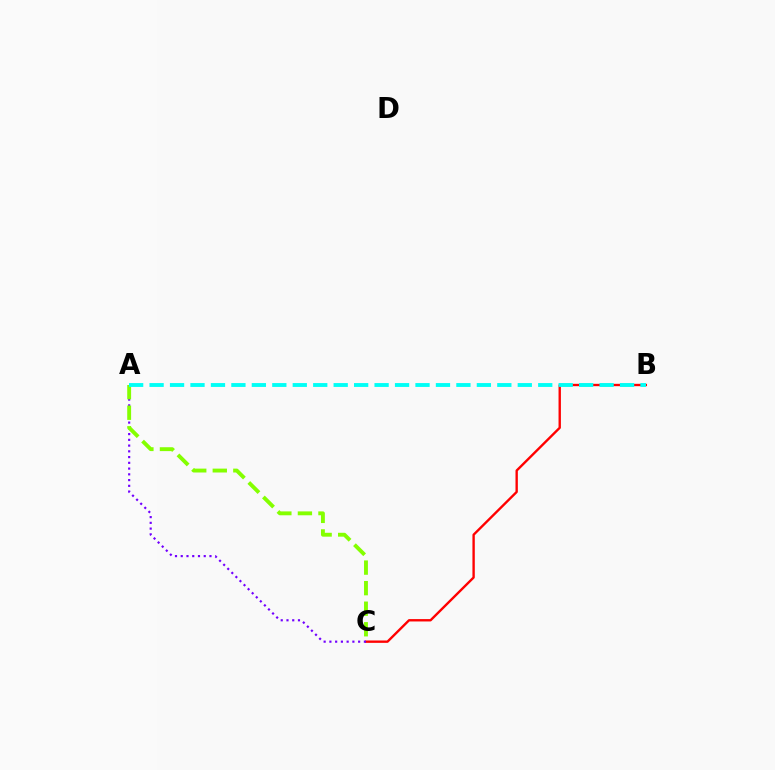{('B', 'C'): [{'color': '#ff0000', 'line_style': 'solid', 'thickness': 1.7}], ('A', 'C'): [{'color': '#7200ff', 'line_style': 'dotted', 'thickness': 1.56}, {'color': '#84ff00', 'line_style': 'dashed', 'thickness': 2.79}], ('A', 'B'): [{'color': '#00fff6', 'line_style': 'dashed', 'thickness': 2.78}]}